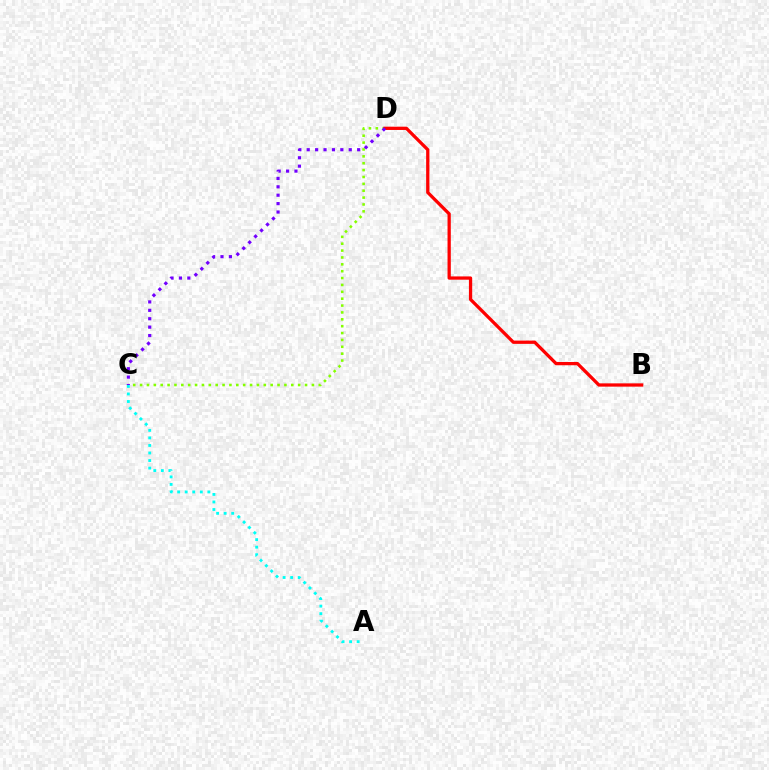{('C', 'D'): [{'color': '#84ff00', 'line_style': 'dotted', 'thickness': 1.87}, {'color': '#7200ff', 'line_style': 'dotted', 'thickness': 2.28}], ('B', 'D'): [{'color': '#ff0000', 'line_style': 'solid', 'thickness': 2.36}], ('A', 'C'): [{'color': '#00fff6', 'line_style': 'dotted', 'thickness': 2.05}]}